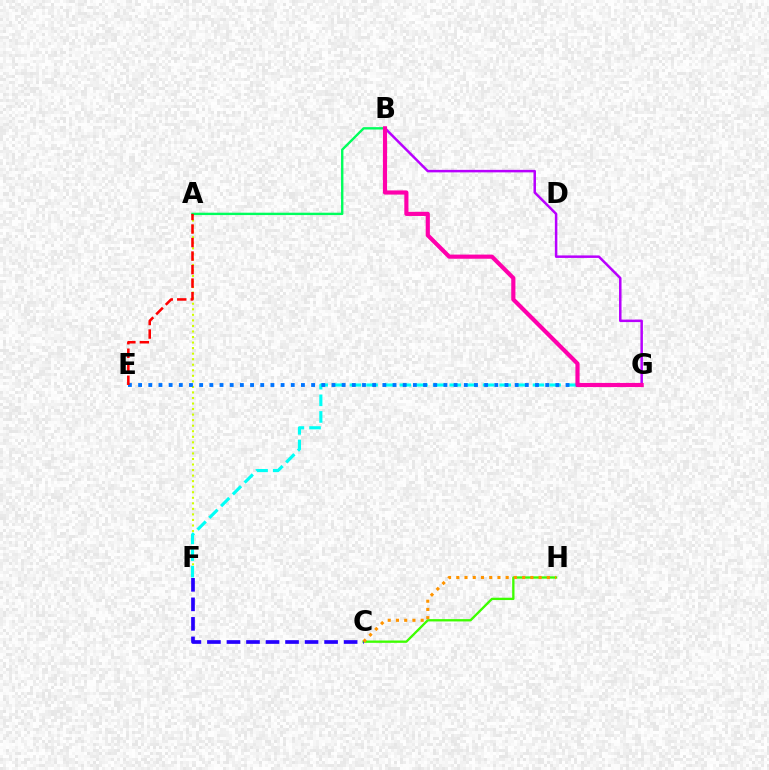{('A', 'F'): [{'color': '#d1ff00', 'line_style': 'dotted', 'thickness': 1.51}], ('F', 'G'): [{'color': '#00fff6', 'line_style': 'dashed', 'thickness': 2.26}], ('C', 'H'): [{'color': '#3dff00', 'line_style': 'solid', 'thickness': 1.67}, {'color': '#ff9400', 'line_style': 'dotted', 'thickness': 2.24}], ('A', 'B'): [{'color': '#00ff5c', 'line_style': 'solid', 'thickness': 1.72}], ('E', 'G'): [{'color': '#0074ff', 'line_style': 'dotted', 'thickness': 2.77}], ('C', 'F'): [{'color': '#2500ff', 'line_style': 'dashed', 'thickness': 2.65}], ('B', 'G'): [{'color': '#b900ff', 'line_style': 'solid', 'thickness': 1.8}, {'color': '#ff00ac', 'line_style': 'solid', 'thickness': 3.0}], ('A', 'E'): [{'color': '#ff0000', 'line_style': 'dashed', 'thickness': 1.84}]}